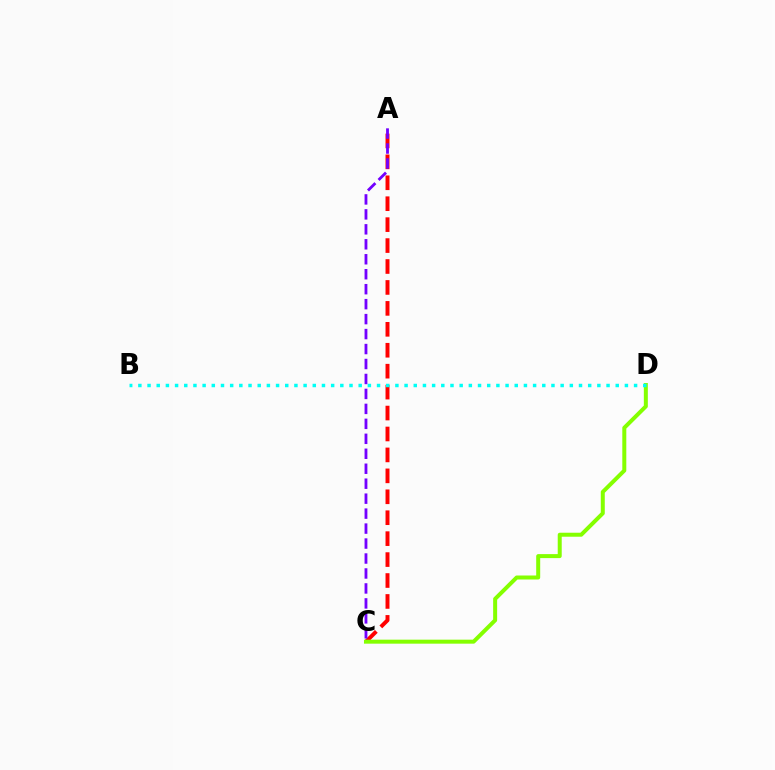{('A', 'C'): [{'color': '#ff0000', 'line_style': 'dashed', 'thickness': 2.84}, {'color': '#7200ff', 'line_style': 'dashed', 'thickness': 2.03}], ('C', 'D'): [{'color': '#84ff00', 'line_style': 'solid', 'thickness': 2.87}], ('B', 'D'): [{'color': '#00fff6', 'line_style': 'dotted', 'thickness': 2.49}]}